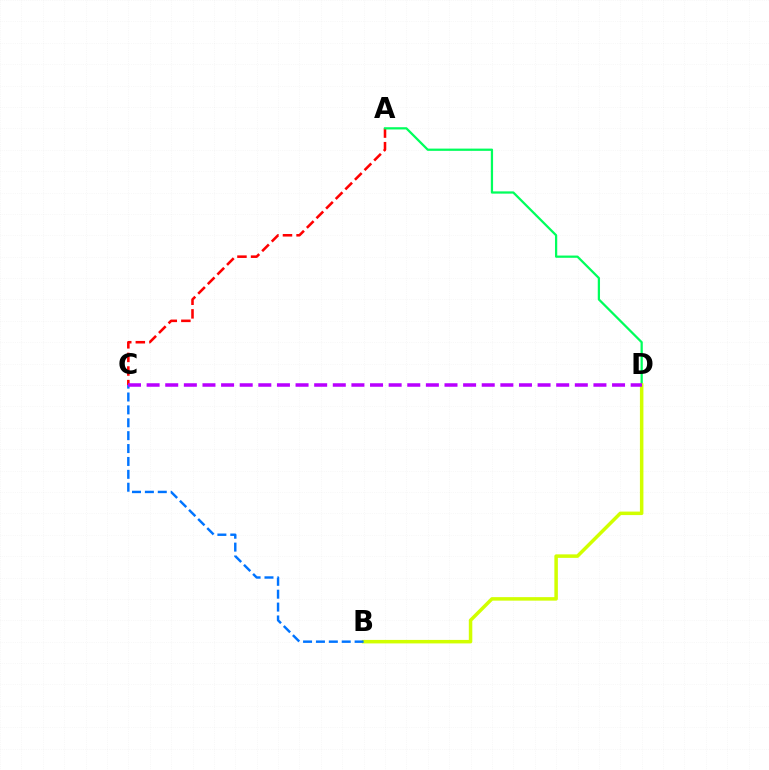{('A', 'C'): [{'color': '#ff0000', 'line_style': 'dashed', 'thickness': 1.85}], ('A', 'D'): [{'color': '#00ff5c', 'line_style': 'solid', 'thickness': 1.62}], ('B', 'D'): [{'color': '#d1ff00', 'line_style': 'solid', 'thickness': 2.52}], ('B', 'C'): [{'color': '#0074ff', 'line_style': 'dashed', 'thickness': 1.75}], ('C', 'D'): [{'color': '#b900ff', 'line_style': 'dashed', 'thickness': 2.53}]}